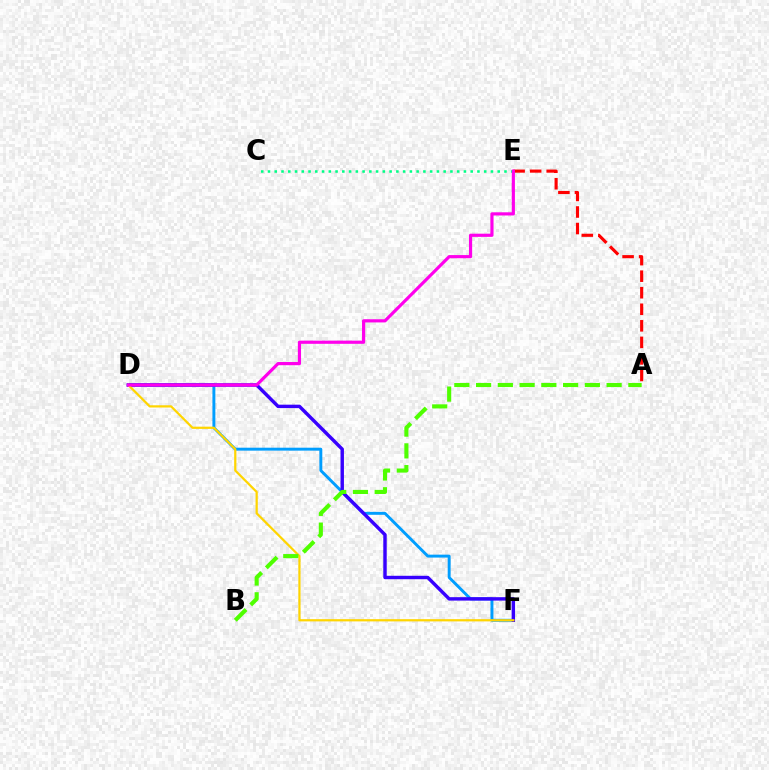{('C', 'E'): [{'color': '#00ff86', 'line_style': 'dotted', 'thickness': 1.84}], ('D', 'F'): [{'color': '#009eff', 'line_style': 'solid', 'thickness': 2.11}, {'color': '#3700ff', 'line_style': 'solid', 'thickness': 2.47}, {'color': '#ffd500', 'line_style': 'solid', 'thickness': 1.61}], ('A', 'E'): [{'color': '#ff0000', 'line_style': 'dashed', 'thickness': 2.25}], ('D', 'E'): [{'color': '#ff00ed', 'line_style': 'solid', 'thickness': 2.29}], ('A', 'B'): [{'color': '#4fff00', 'line_style': 'dashed', 'thickness': 2.96}]}